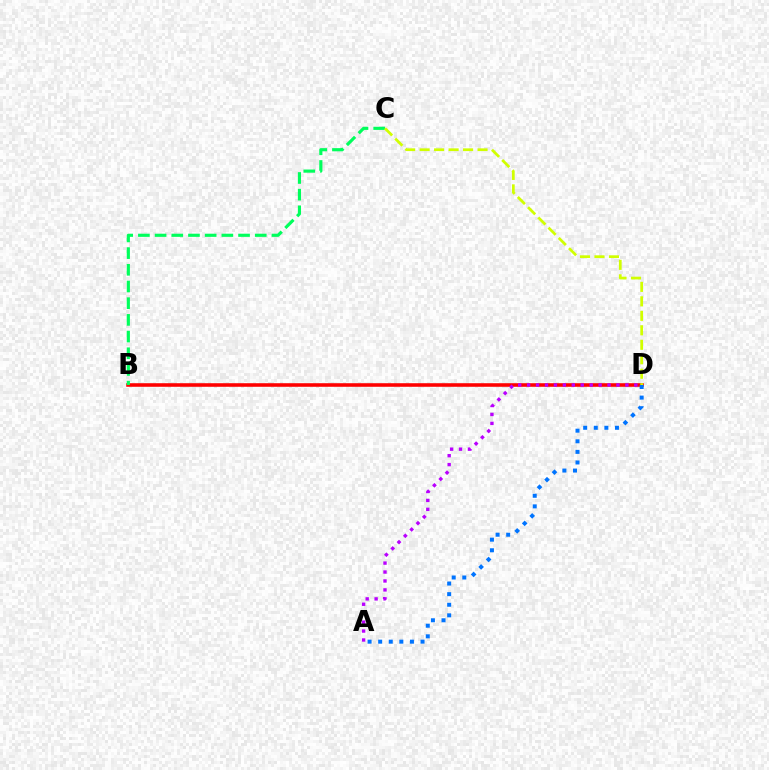{('B', 'D'): [{'color': '#ff0000', 'line_style': 'solid', 'thickness': 2.57}], ('A', 'D'): [{'color': '#0074ff', 'line_style': 'dotted', 'thickness': 2.88}, {'color': '#b900ff', 'line_style': 'dotted', 'thickness': 2.43}], ('B', 'C'): [{'color': '#00ff5c', 'line_style': 'dashed', 'thickness': 2.27}], ('C', 'D'): [{'color': '#d1ff00', 'line_style': 'dashed', 'thickness': 1.97}]}